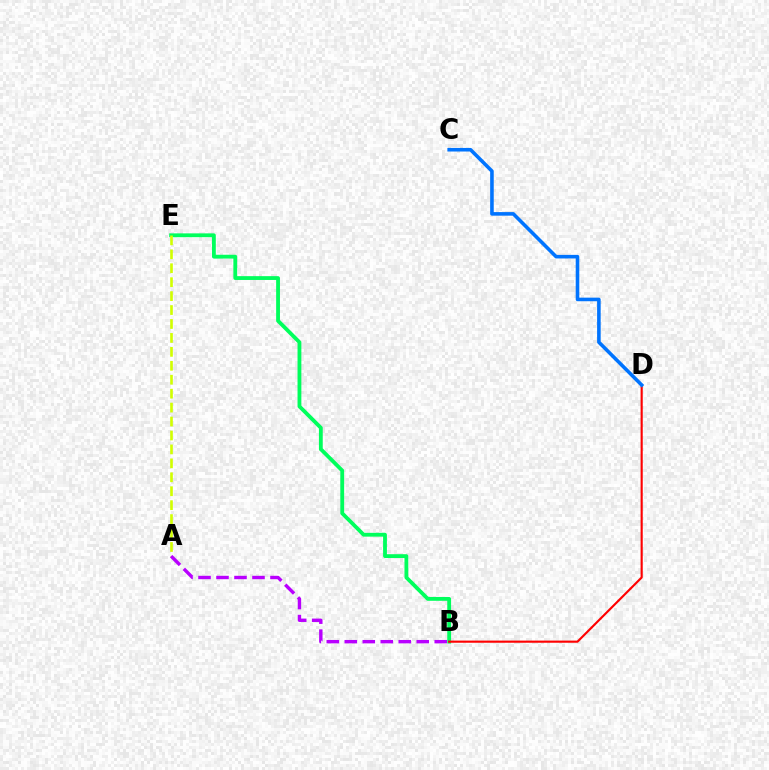{('B', 'E'): [{'color': '#00ff5c', 'line_style': 'solid', 'thickness': 2.75}], ('B', 'D'): [{'color': '#ff0000', 'line_style': 'solid', 'thickness': 1.54}], ('C', 'D'): [{'color': '#0074ff', 'line_style': 'solid', 'thickness': 2.58}], ('A', 'E'): [{'color': '#d1ff00', 'line_style': 'dashed', 'thickness': 1.89}], ('A', 'B'): [{'color': '#b900ff', 'line_style': 'dashed', 'thickness': 2.44}]}